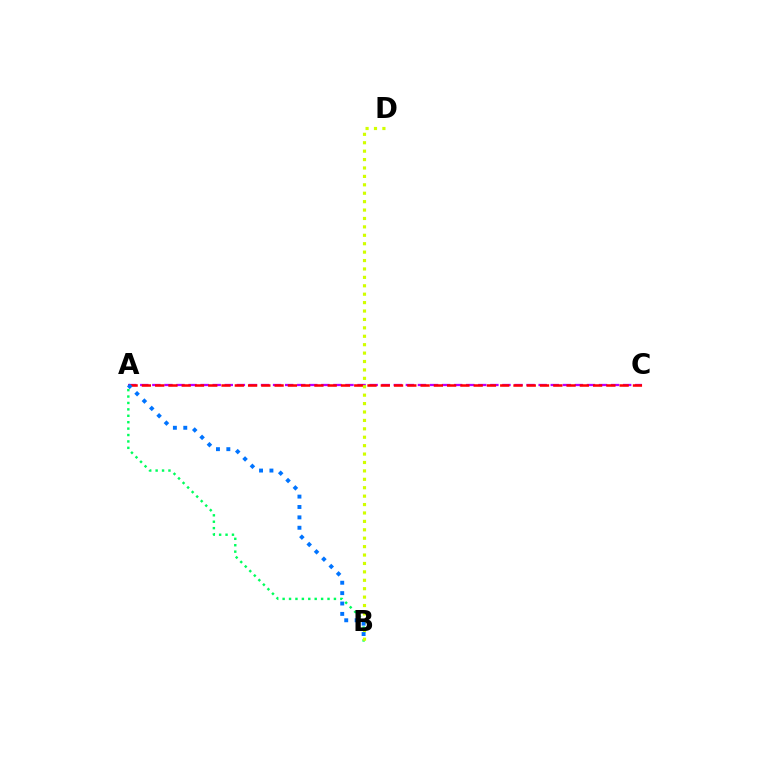{('A', 'B'): [{'color': '#00ff5c', 'line_style': 'dotted', 'thickness': 1.74}, {'color': '#0074ff', 'line_style': 'dotted', 'thickness': 2.82}], ('A', 'C'): [{'color': '#b900ff', 'line_style': 'dashed', 'thickness': 1.64}, {'color': '#ff0000', 'line_style': 'dashed', 'thickness': 1.8}], ('B', 'D'): [{'color': '#d1ff00', 'line_style': 'dotted', 'thickness': 2.29}]}